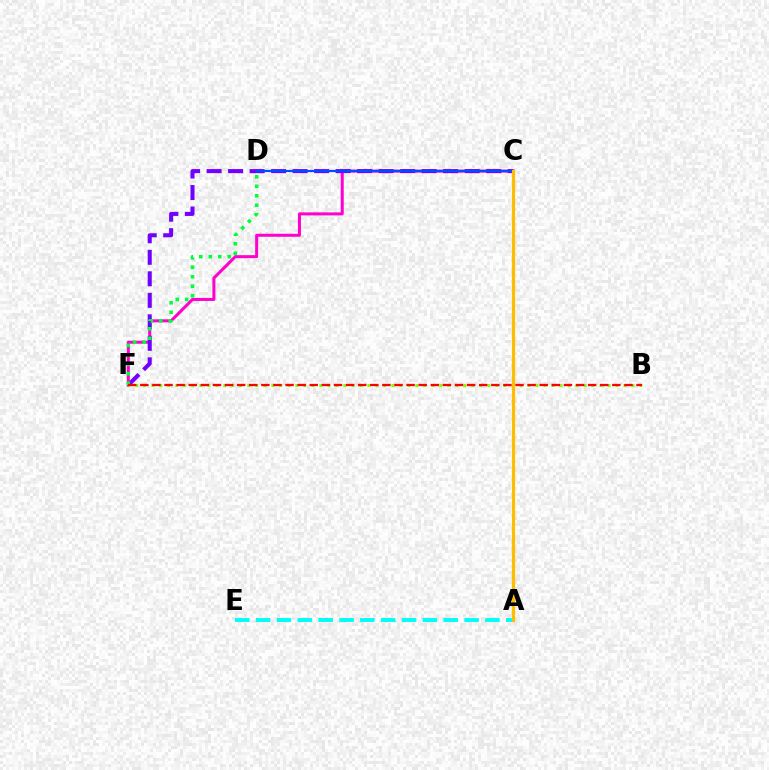{('C', 'F'): [{'color': '#ff00cf', 'line_style': 'solid', 'thickness': 2.17}, {'color': '#7200ff', 'line_style': 'dashed', 'thickness': 2.92}], ('B', 'F'): [{'color': '#84ff00', 'line_style': 'dotted', 'thickness': 2.17}, {'color': '#ff0000', 'line_style': 'dashed', 'thickness': 1.64}], ('D', 'F'): [{'color': '#00ff39', 'line_style': 'dotted', 'thickness': 2.57}], ('A', 'E'): [{'color': '#00fff6', 'line_style': 'dashed', 'thickness': 2.83}], ('C', 'D'): [{'color': '#004bff', 'line_style': 'solid', 'thickness': 1.57}], ('A', 'C'): [{'color': '#ffbd00', 'line_style': 'solid', 'thickness': 2.31}]}